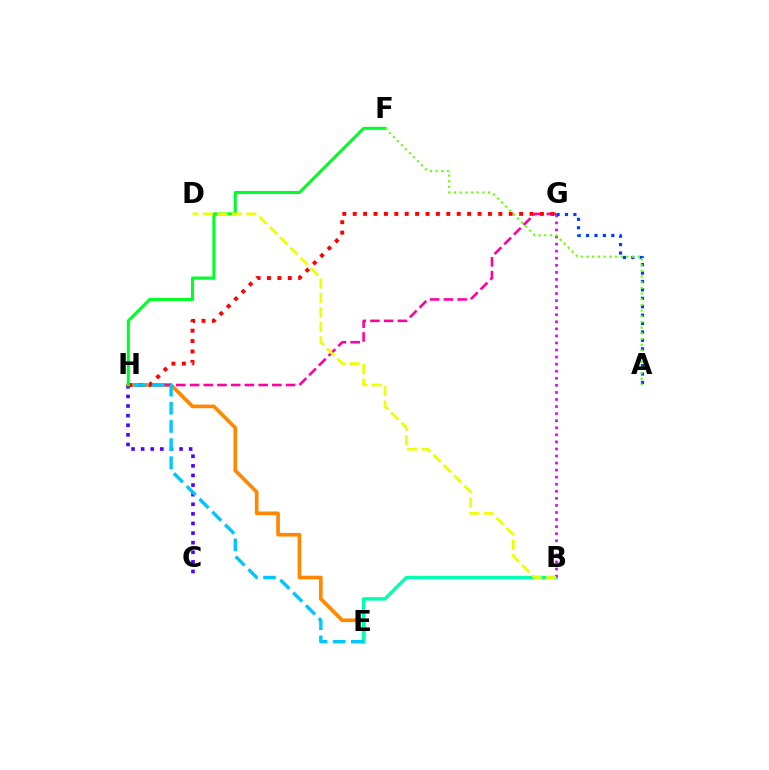{('E', 'H'): [{'color': '#ff8800', 'line_style': 'solid', 'thickness': 2.63}, {'color': '#00c7ff', 'line_style': 'dashed', 'thickness': 2.46}], ('G', 'H'): [{'color': '#ff00a0', 'line_style': 'dashed', 'thickness': 1.86}, {'color': '#ff0000', 'line_style': 'dotted', 'thickness': 2.83}], ('C', 'H'): [{'color': '#4f00ff', 'line_style': 'dotted', 'thickness': 2.61}], ('B', 'E'): [{'color': '#00ffaf', 'line_style': 'solid', 'thickness': 2.45}], ('B', 'G'): [{'color': '#d600ff', 'line_style': 'dotted', 'thickness': 1.92}], ('A', 'G'): [{'color': '#003fff', 'line_style': 'dotted', 'thickness': 2.29}], ('F', 'H'): [{'color': '#00ff27', 'line_style': 'solid', 'thickness': 2.2}], ('A', 'F'): [{'color': '#66ff00', 'line_style': 'dotted', 'thickness': 1.54}], ('B', 'D'): [{'color': '#eeff00', 'line_style': 'dashed', 'thickness': 1.97}]}